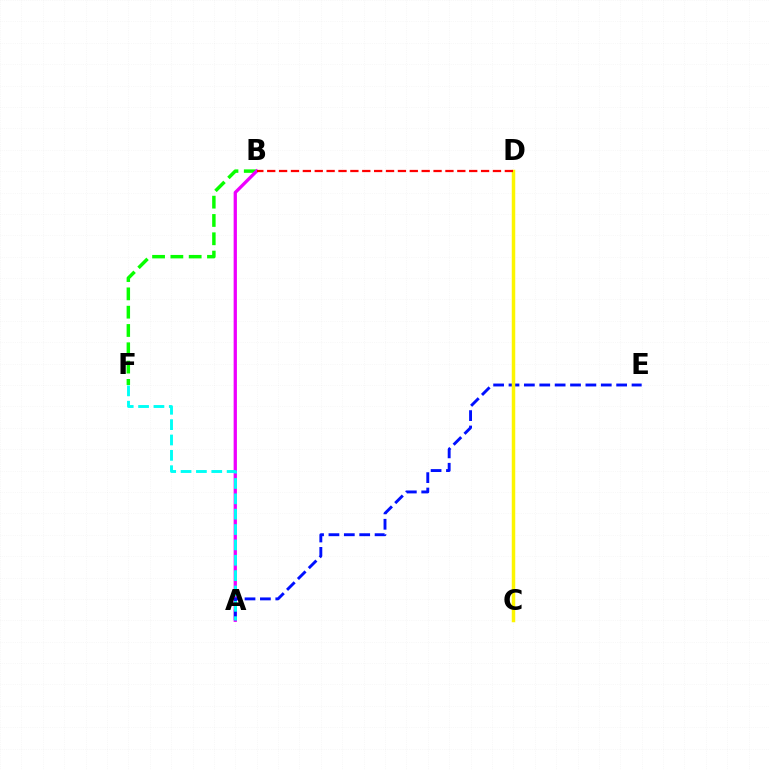{('B', 'F'): [{'color': '#08ff00', 'line_style': 'dashed', 'thickness': 2.49}], ('A', 'B'): [{'color': '#ee00ff', 'line_style': 'solid', 'thickness': 2.36}], ('A', 'E'): [{'color': '#0010ff', 'line_style': 'dashed', 'thickness': 2.09}], ('C', 'D'): [{'color': '#fcf500', 'line_style': 'solid', 'thickness': 2.51}], ('A', 'F'): [{'color': '#00fff6', 'line_style': 'dashed', 'thickness': 2.09}], ('B', 'D'): [{'color': '#ff0000', 'line_style': 'dashed', 'thickness': 1.61}]}